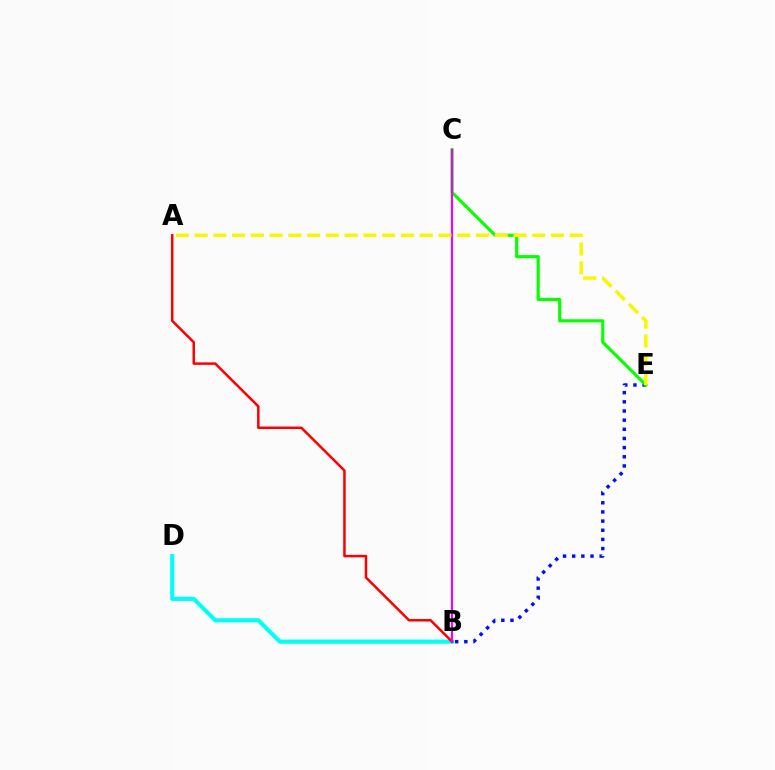{('B', 'D'): [{'color': '#00fff6', 'line_style': 'solid', 'thickness': 2.97}], ('A', 'B'): [{'color': '#ff0000', 'line_style': 'solid', 'thickness': 1.81}], ('B', 'E'): [{'color': '#0010ff', 'line_style': 'dotted', 'thickness': 2.49}], ('C', 'E'): [{'color': '#08ff00', 'line_style': 'solid', 'thickness': 2.27}], ('B', 'C'): [{'color': '#ee00ff', 'line_style': 'solid', 'thickness': 1.56}], ('A', 'E'): [{'color': '#fcf500', 'line_style': 'dashed', 'thickness': 2.55}]}